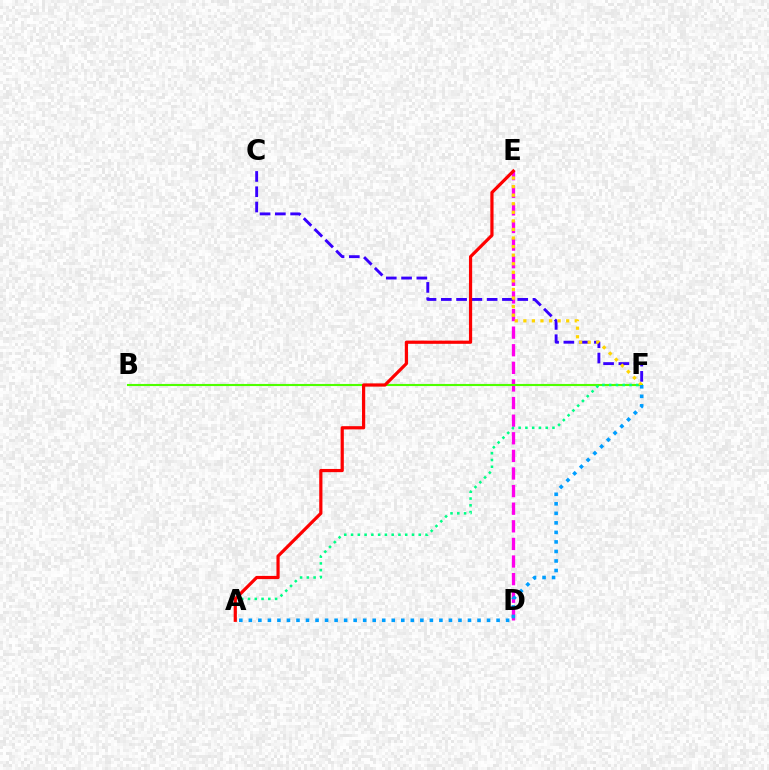{('D', 'E'): [{'color': '#ff00ed', 'line_style': 'dashed', 'thickness': 2.39}], ('B', 'F'): [{'color': '#4fff00', 'line_style': 'solid', 'thickness': 1.53}], ('C', 'F'): [{'color': '#3700ff', 'line_style': 'dashed', 'thickness': 2.08}], ('A', 'F'): [{'color': '#00ff86', 'line_style': 'dotted', 'thickness': 1.84}, {'color': '#009eff', 'line_style': 'dotted', 'thickness': 2.59}], ('E', 'F'): [{'color': '#ffd500', 'line_style': 'dotted', 'thickness': 2.33}], ('A', 'E'): [{'color': '#ff0000', 'line_style': 'solid', 'thickness': 2.3}]}